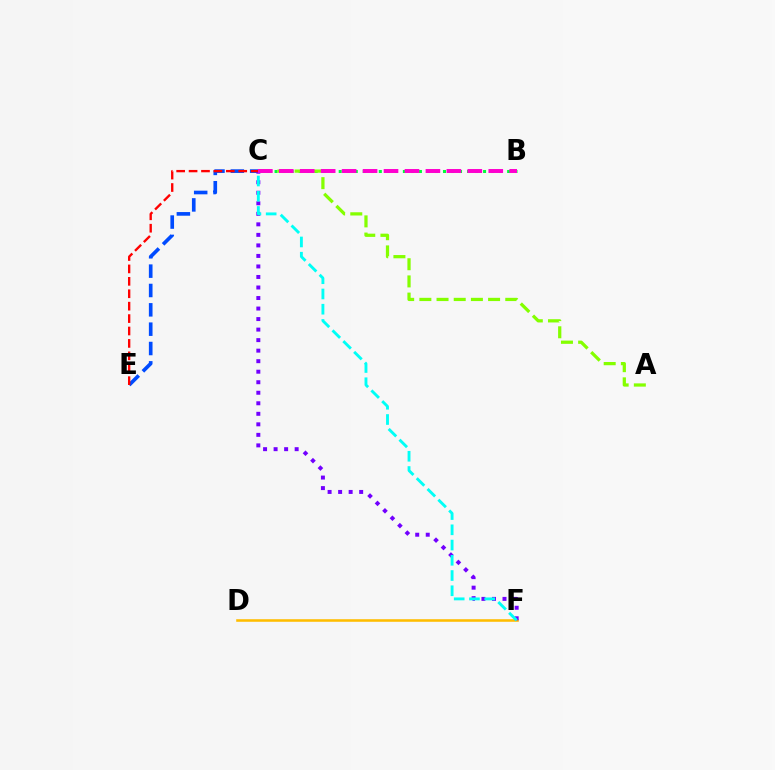{('D', 'F'): [{'color': '#ffbd00', 'line_style': 'solid', 'thickness': 1.84}], ('C', 'E'): [{'color': '#004bff', 'line_style': 'dashed', 'thickness': 2.63}, {'color': '#ff0000', 'line_style': 'dashed', 'thickness': 1.69}], ('B', 'C'): [{'color': '#00ff39', 'line_style': 'dotted', 'thickness': 2.18}, {'color': '#ff00cf', 'line_style': 'dashed', 'thickness': 2.85}], ('C', 'F'): [{'color': '#7200ff', 'line_style': 'dotted', 'thickness': 2.86}, {'color': '#00fff6', 'line_style': 'dashed', 'thickness': 2.07}], ('A', 'C'): [{'color': '#84ff00', 'line_style': 'dashed', 'thickness': 2.33}]}